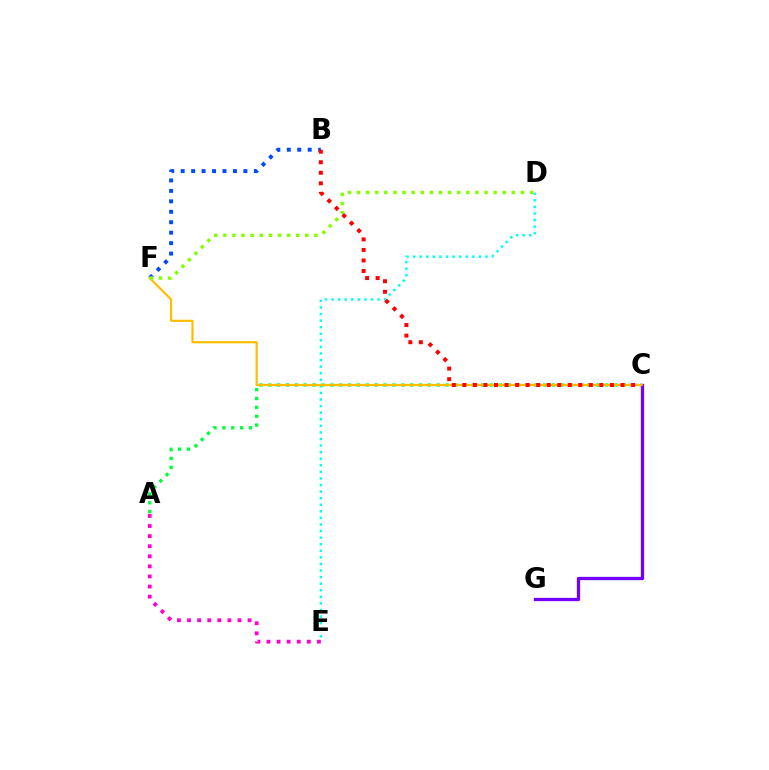{('B', 'F'): [{'color': '#004bff', 'line_style': 'dotted', 'thickness': 2.84}], ('D', 'E'): [{'color': '#00fff6', 'line_style': 'dotted', 'thickness': 1.79}], ('A', 'E'): [{'color': '#ff00cf', 'line_style': 'dotted', 'thickness': 2.74}], ('A', 'C'): [{'color': '#00ff39', 'line_style': 'dotted', 'thickness': 2.41}], ('C', 'G'): [{'color': '#7200ff', 'line_style': 'solid', 'thickness': 2.36}], ('C', 'F'): [{'color': '#ffbd00', 'line_style': 'solid', 'thickness': 1.57}], ('D', 'F'): [{'color': '#84ff00', 'line_style': 'dotted', 'thickness': 2.47}], ('B', 'C'): [{'color': '#ff0000', 'line_style': 'dotted', 'thickness': 2.86}]}